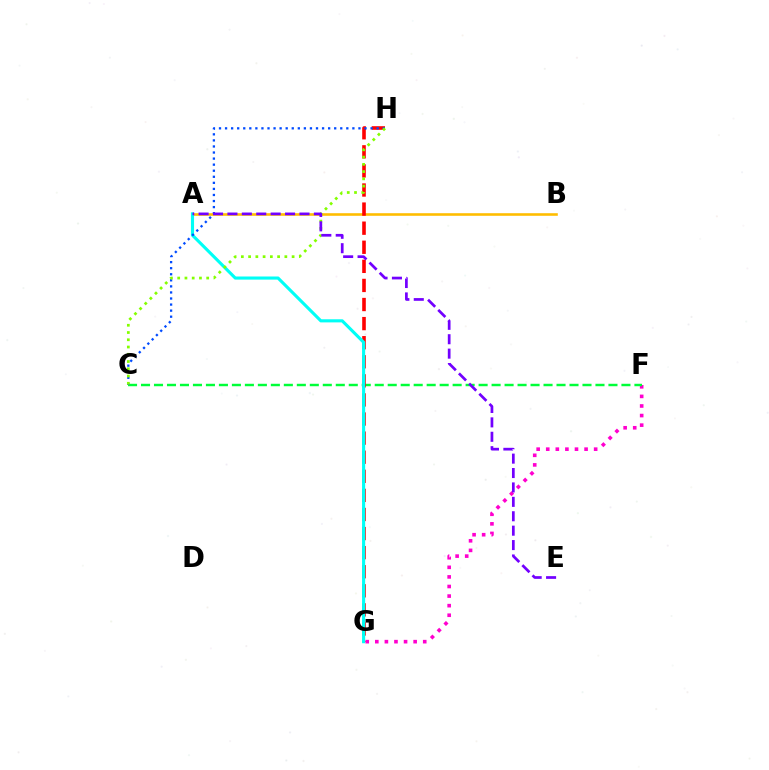{('F', 'G'): [{'color': '#ff00cf', 'line_style': 'dotted', 'thickness': 2.6}], ('C', 'F'): [{'color': '#00ff39', 'line_style': 'dashed', 'thickness': 1.76}], ('A', 'B'): [{'color': '#ffbd00', 'line_style': 'solid', 'thickness': 1.87}], ('G', 'H'): [{'color': '#ff0000', 'line_style': 'dashed', 'thickness': 2.59}], ('A', 'G'): [{'color': '#00fff6', 'line_style': 'solid', 'thickness': 2.24}], ('C', 'H'): [{'color': '#004bff', 'line_style': 'dotted', 'thickness': 1.65}, {'color': '#84ff00', 'line_style': 'dotted', 'thickness': 1.97}], ('A', 'E'): [{'color': '#7200ff', 'line_style': 'dashed', 'thickness': 1.96}]}